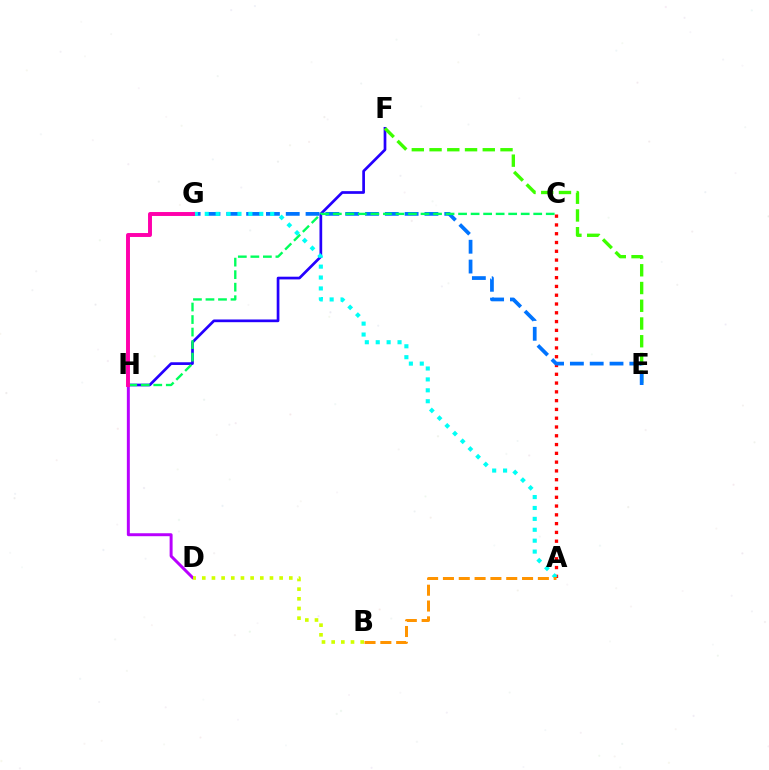{('F', 'H'): [{'color': '#2500ff', 'line_style': 'solid', 'thickness': 1.95}], ('A', 'C'): [{'color': '#ff0000', 'line_style': 'dotted', 'thickness': 2.39}], ('E', 'F'): [{'color': '#3dff00', 'line_style': 'dashed', 'thickness': 2.41}], ('D', 'H'): [{'color': '#b900ff', 'line_style': 'solid', 'thickness': 2.13}], ('E', 'G'): [{'color': '#0074ff', 'line_style': 'dashed', 'thickness': 2.69}], ('A', 'G'): [{'color': '#00fff6', 'line_style': 'dotted', 'thickness': 2.96}], ('A', 'B'): [{'color': '#ff9400', 'line_style': 'dashed', 'thickness': 2.15}], ('C', 'H'): [{'color': '#00ff5c', 'line_style': 'dashed', 'thickness': 1.7}], ('B', 'D'): [{'color': '#d1ff00', 'line_style': 'dotted', 'thickness': 2.63}], ('G', 'H'): [{'color': '#ff00ac', 'line_style': 'solid', 'thickness': 2.83}]}